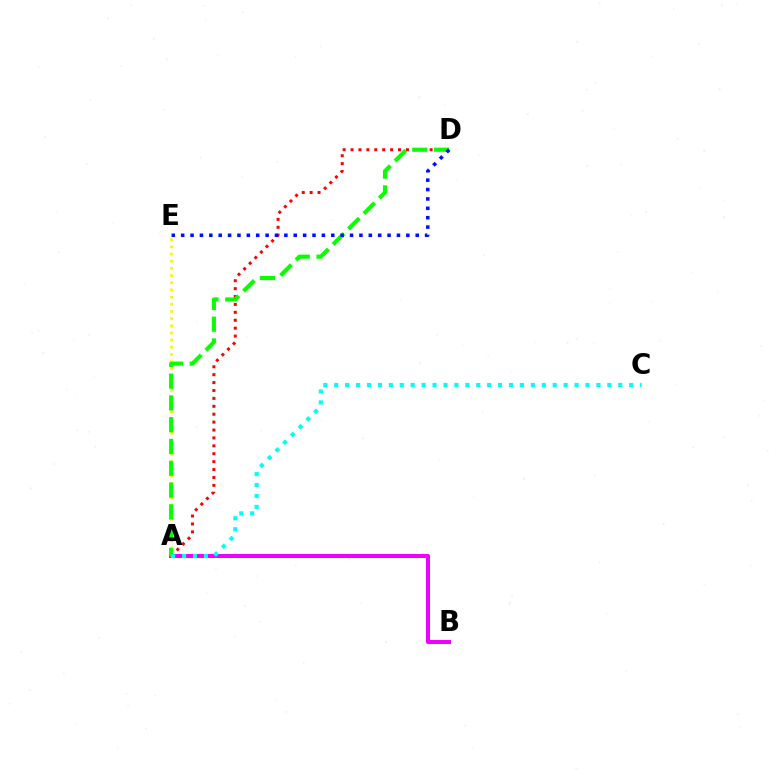{('A', 'D'): [{'color': '#ff0000', 'line_style': 'dotted', 'thickness': 2.15}, {'color': '#08ff00', 'line_style': 'dashed', 'thickness': 2.96}], ('A', 'B'): [{'color': '#ee00ff', 'line_style': 'solid', 'thickness': 2.87}], ('A', 'E'): [{'color': '#fcf500', 'line_style': 'dotted', 'thickness': 1.95}], ('D', 'E'): [{'color': '#0010ff', 'line_style': 'dotted', 'thickness': 2.55}], ('A', 'C'): [{'color': '#00fff6', 'line_style': 'dotted', 'thickness': 2.97}]}